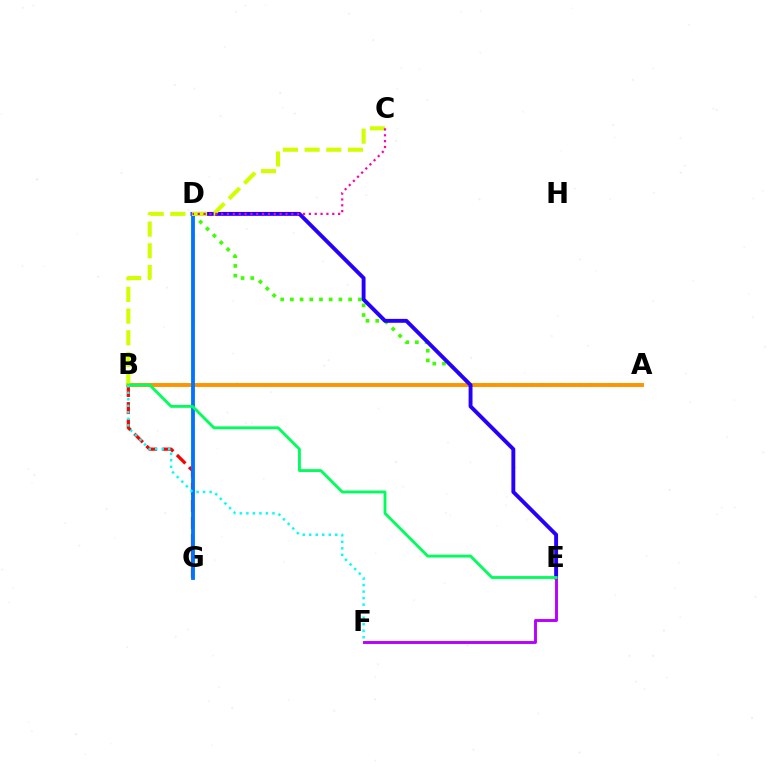{('A', 'D'): [{'color': '#3dff00', 'line_style': 'dotted', 'thickness': 2.64}], ('B', 'G'): [{'color': '#ff0000', 'line_style': 'dashed', 'thickness': 2.32}], ('A', 'B'): [{'color': '#ff9400', 'line_style': 'solid', 'thickness': 2.82}], ('D', 'E'): [{'color': '#2500ff', 'line_style': 'solid', 'thickness': 2.8}], ('D', 'G'): [{'color': '#0074ff', 'line_style': 'solid', 'thickness': 2.76}], ('E', 'F'): [{'color': '#b900ff', 'line_style': 'solid', 'thickness': 2.1}], ('B', 'C'): [{'color': '#d1ff00', 'line_style': 'dashed', 'thickness': 2.94}], ('B', 'E'): [{'color': '#00ff5c', 'line_style': 'solid', 'thickness': 2.06}], ('C', 'D'): [{'color': '#ff00ac', 'line_style': 'dotted', 'thickness': 1.59}], ('B', 'F'): [{'color': '#00fff6', 'line_style': 'dotted', 'thickness': 1.77}]}